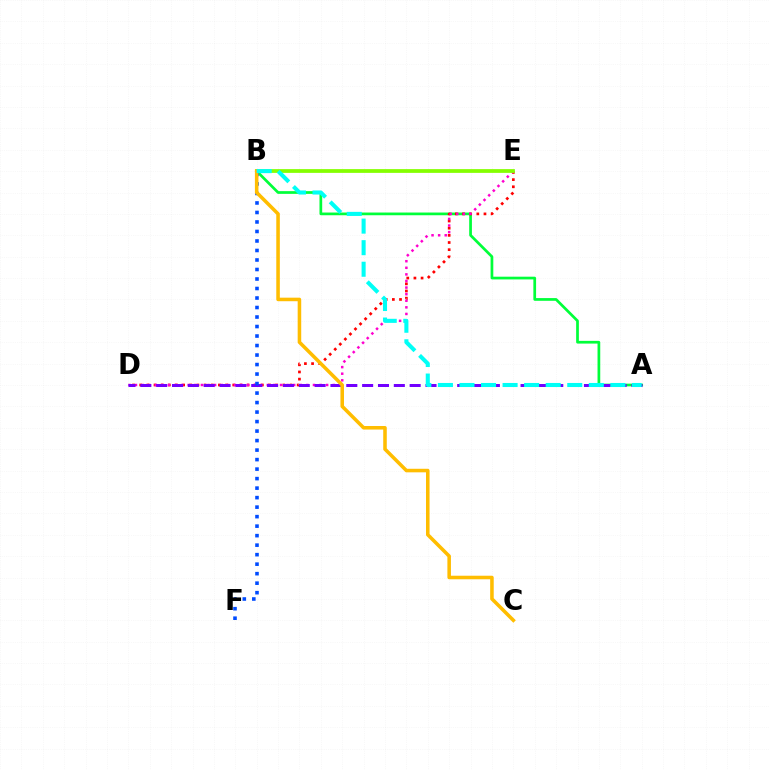{('A', 'B'): [{'color': '#00ff39', 'line_style': 'solid', 'thickness': 1.96}, {'color': '#00fff6', 'line_style': 'dashed', 'thickness': 2.93}], ('D', 'E'): [{'color': '#ff0000', 'line_style': 'dotted', 'thickness': 1.94}, {'color': '#ff00cf', 'line_style': 'dotted', 'thickness': 1.79}], ('A', 'D'): [{'color': '#7200ff', 'line_style': 'dashed', 'thickness': 2.15}], ('B', 'F'): [{'color': '#004bff', 'line_style': 'dotted', 'thickness': 2.58}], ('B', 'E'): [{'color': '#84ff00', 'line_style': 'solid', 'thickness': 2.7}], ('B', 'C'): [{'color': '#ffbd00', 'line_style': 'solid', 'thickness': 2.55}]}